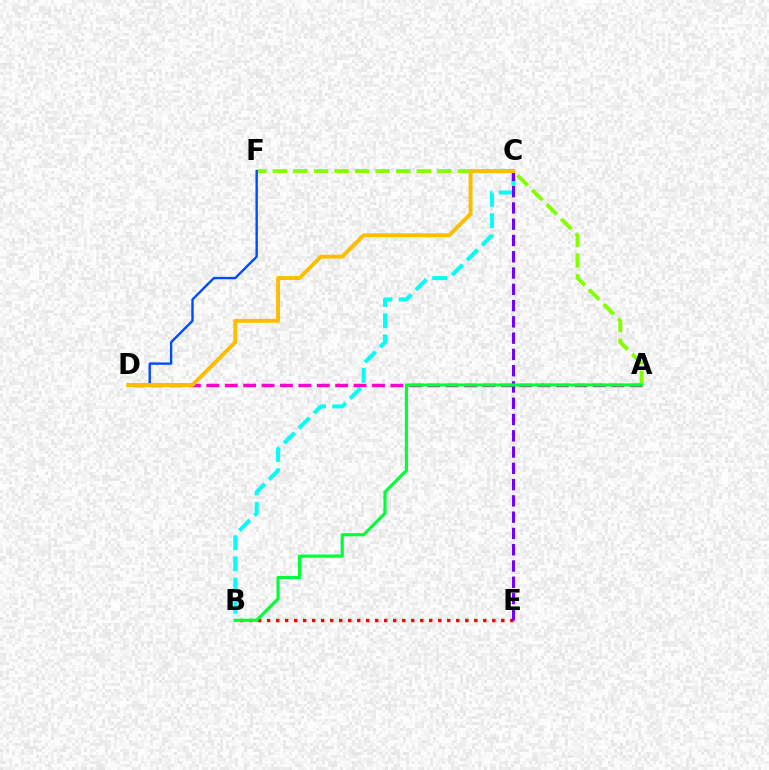{('B', 'C'): [{'color': '#00fff6', 'line_style': 'dashed', 'thickness': 2.88}], ('A', 'D'): [{'color': '#ff00cf', 'line_style': 'dashed', 'thickness': 2.5}], ('B', 'E'): [{'color': '#ff0000', 'line_style': 'dotted', 'thickness': 2.45}], ('A', 'F'): [{'color': '#84ff00', 'line_style': 'dashed', 'thickness': 2.79}], ('C', 'E'): [{'color': '#7200ff', 'line_style': 'dashed', 'thickness': 2.21}], ('A', 'B'): [{'color': '#00ff39', 'line_style': 'solid', 'thickness': 2.26}], ('D', 'F'): [{'color': '#004bff', 'line_style': 'solid', 'thickness': 1.72}], ('C', 'D'): [{'color': '#ffbd00', 'line_style': 'solid', 'thickness': 2.82}]}